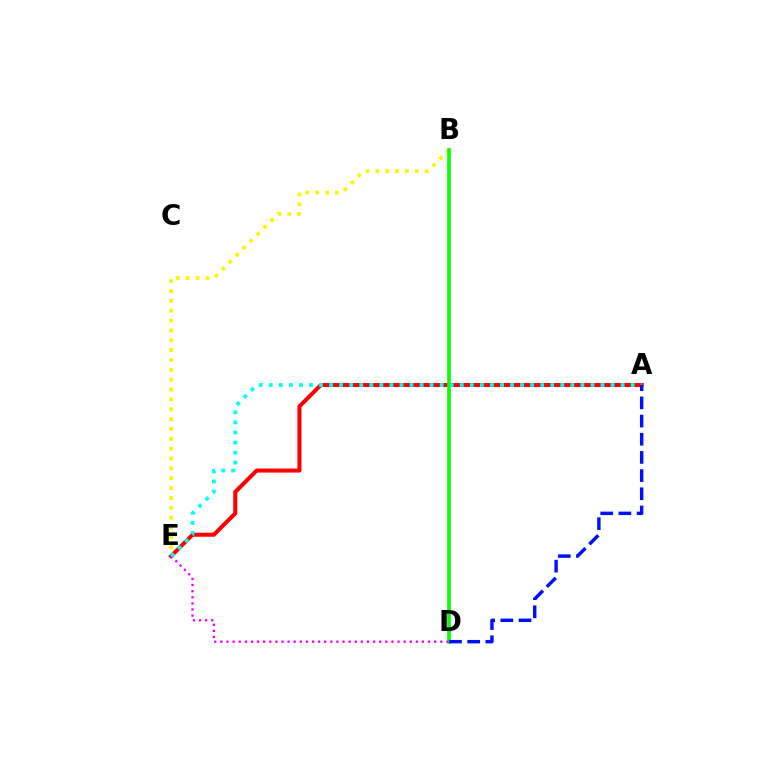{('B', 'E'): [{'color': '#fcf500', 'line_style': 'dotted', 'thickness': 2.68}], ('A', 'E'): [{'color': '#ff0000', 'line_style': 'solid', 'thickness': 2.91}, {'color': '#00fff6', 'line_style': 'dotted', 'thickness': 2.73}], ('B', 'D'): [{'color': '#08ff00', 'line_style': 'solid', 'thickness': 2.62}], ('D', 'E'): [{'color': '#ee00ff', 'line_style': 'dotted', 'thickness': 1.66}], ('A', 'D'): [{'color': '#0010ff', 'line_style': 'dashed', 'thickness': 2.47}]}